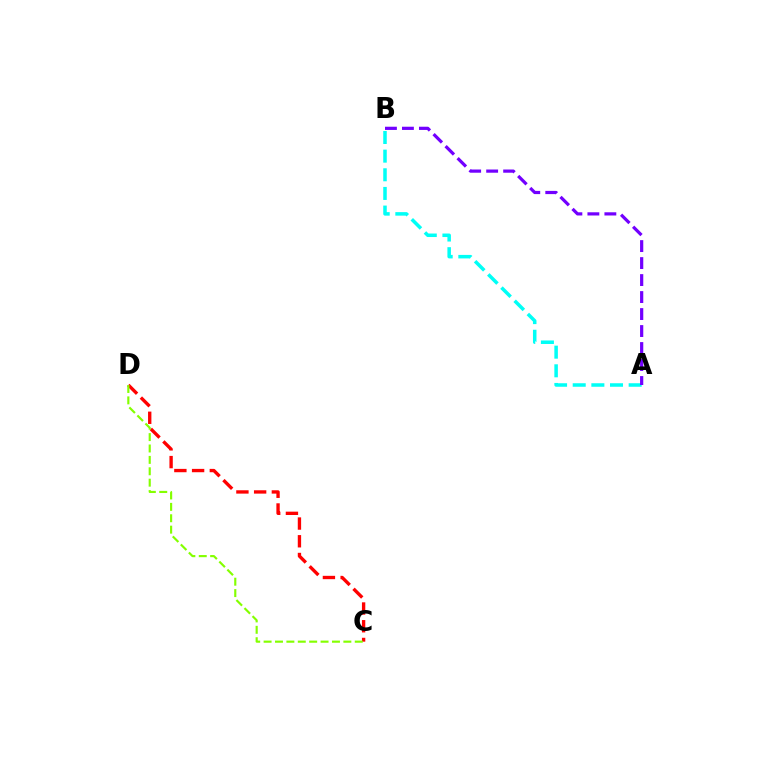{('A', 'B'): [{'color': '#00fff6', 'line_style': 'dashed', 'thickness': 2.53}, {'color': '#7200ff', 'line_style': 'dashed', 'thickness': 2.31}], ('C', 'D'): [{'color': '#ff0000', 'line_style': 'dashed', 'thickness': 2.41}, {'color': '#84ff00', 'line_style': 'dashed', 'thickness': 1.55}]}